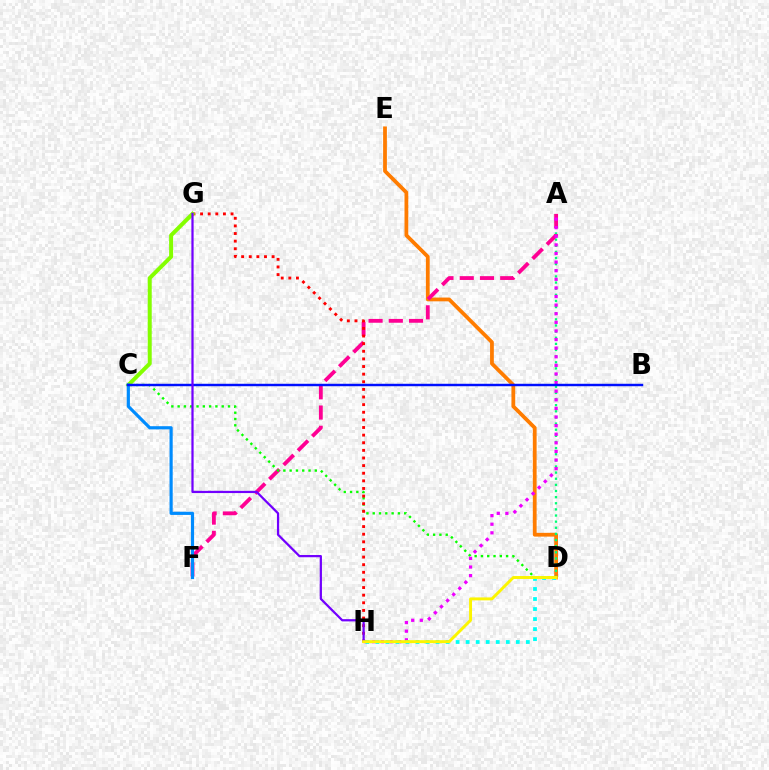{('D', 'E'): [{'color': '#ff7c00', 'line_style': 'solid', 'thickness': 2.71}], ('A', 'D'): [{'color': '#00ff74', 'line_style': 'dotted', 'thickness': 1.67}], ('A', 'F'): [{'color': '#ff0094', 'line_style': 'dashed', 'thickness': 2.75}], ('C', 'D'): [{'color': '#08ff00', 'line_style': 'dotted', 'thickness': 1.71}], ('G', 'H'): [{'color': '#ff0000', 'line_style': 'dotted', 'thickness': 2.07}, {'color': '#7200ff', 'line_style': 'solid', 'thickness': 1.61}], ('A', 'H'): [{'color': '#ee00ff', 'line_style': 'dotted', 'thickness': 2.34}], ('C', 'G'): [{'color': '#84ff00', 'line_style': 'solid', 'thickness': 2.88}], ('D', 'H'): [{'color': '#00fff6', 'line_style': 'dotted', 'thickness': 2.73}, {'color': '#fcf500', 'line_style': 'solid', 'thickness': 2.11}], ('C', 'F'): [{'color': '#008cff', 'line_style': 'solid', 'thickness': 2.28}], ('B', 'C'): [{'color': '#0010ff', 'line_style': 'solid', 'thickness': 1.76}]}